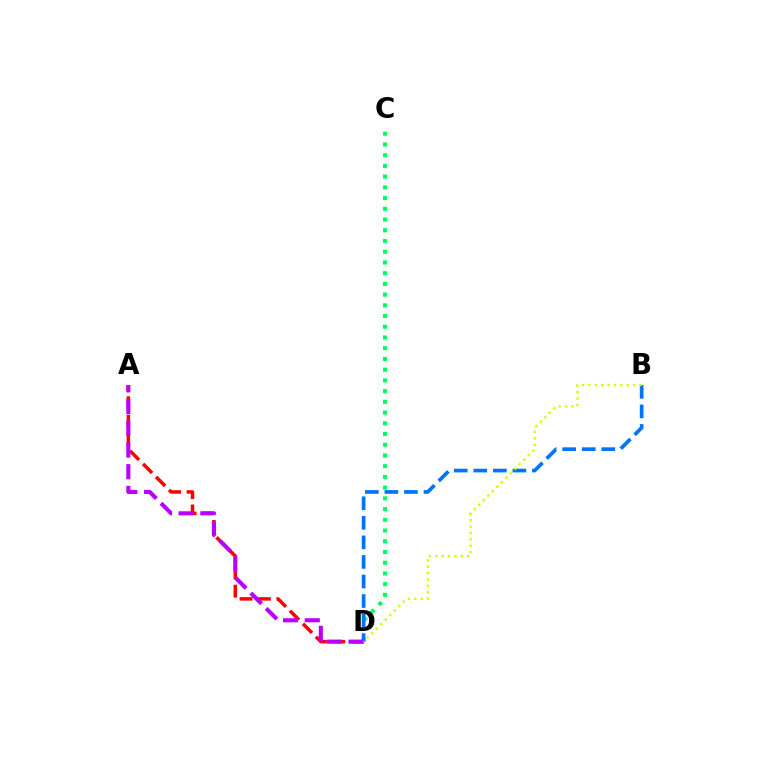{('A', 'D'): [{'color': '#ff0000', 'line_style': 'dashed', 'thickness': 2.5}, {'color': '#b900ff', 'line_style': 'dashed', 'thickness': 2.95}], ('C', 'D'): [{'color': '#00ff5c', 'line_style': 'dotted', 'thickness': 2.91}], ('B', 'D'): [{'color': '#0074ff', 'line_style': 'dashed', 'thickness': 2.66}, {'color': '#d1ff00', 'line_style': 'dotted', 'thickness': 1.73}]}